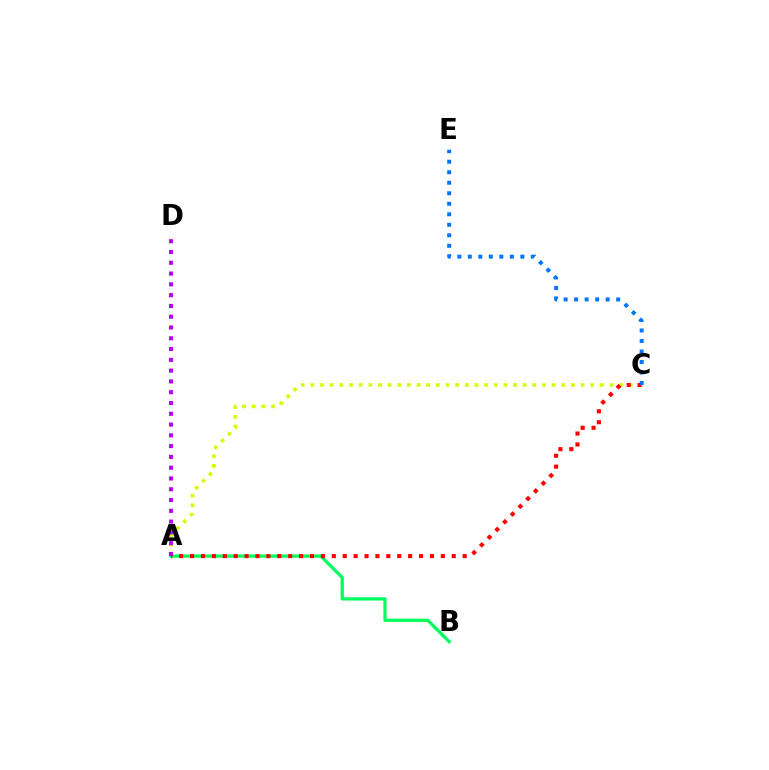{('A', 'C'): [{'color': '#d1ff00', 'line_style': 'dotted', 'thickness': 2.62}, {'color': '#ff0000', 'line_style': 'dotted', 'thickness': 2.96}], ('A', 'B'): [{'color': '#00ff5c', 'line_style': 'solid', 'thickness': 2.33}], ('A', 'D'): [{'color': '#b900ff', 'line_style': 'dotted', 'thickness': 2.93}], ('C', 'E'): [{'color': '#0074ff', 'line_style': 'dotted', 'thickness': 2.85}]}